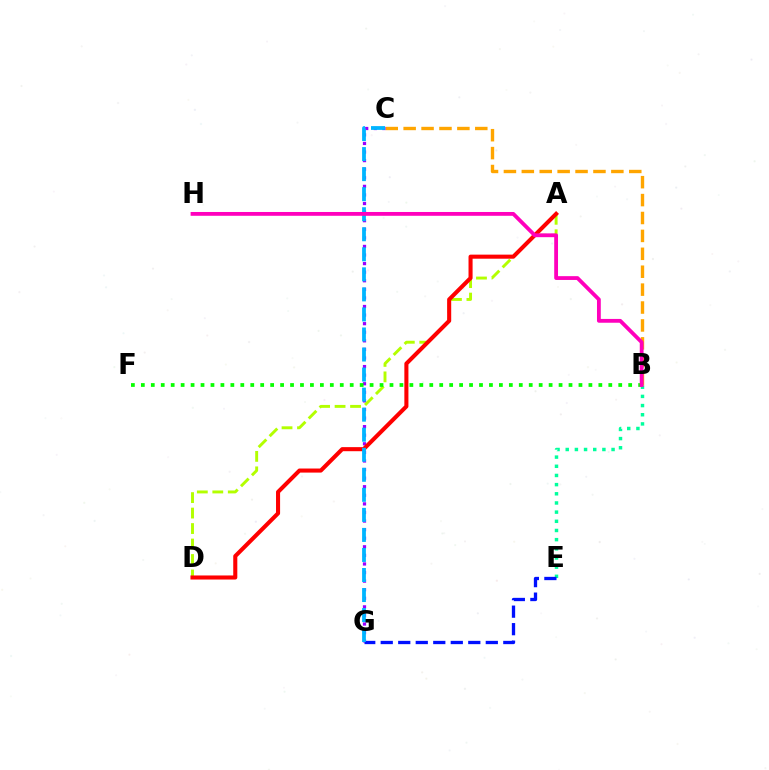{('B', 'E'): [{'color': '#00ff9d', 'line_style': 'dotted', 'thickness': 2.49}], ('B', 'C'): [{'color': '#ffa500', 'line_style': 'dashed', 'thickness': 2.43}], ('C', 'G'): [{'color': '#9b00ff', 'line_style': 'dotted', 'thickness': 2.33}, {'color': '#00b5ff', 'line_style': 'dashed', 'thickness': 2.72}], ('A', 'D'): [{'color': '#b3ff00', 'line_style': 'dashed', 'thickness': 2.1}, {'color': '#ff0000', 'line_style': 'solid', 'thickness': 2.93}], ('B', 'F'): [{'color': '#08ff00', 'line_style': 'dotted', 'thickness': 2.7}], ('E', 'G'): [{'color': '#0010ff', 'line_style': 'dashed', 'thickness': 2.38}], ('B', 'H'): [{'color': '#ff00bd', 'line_style': 'solid', 'thickness': 2.74}]}